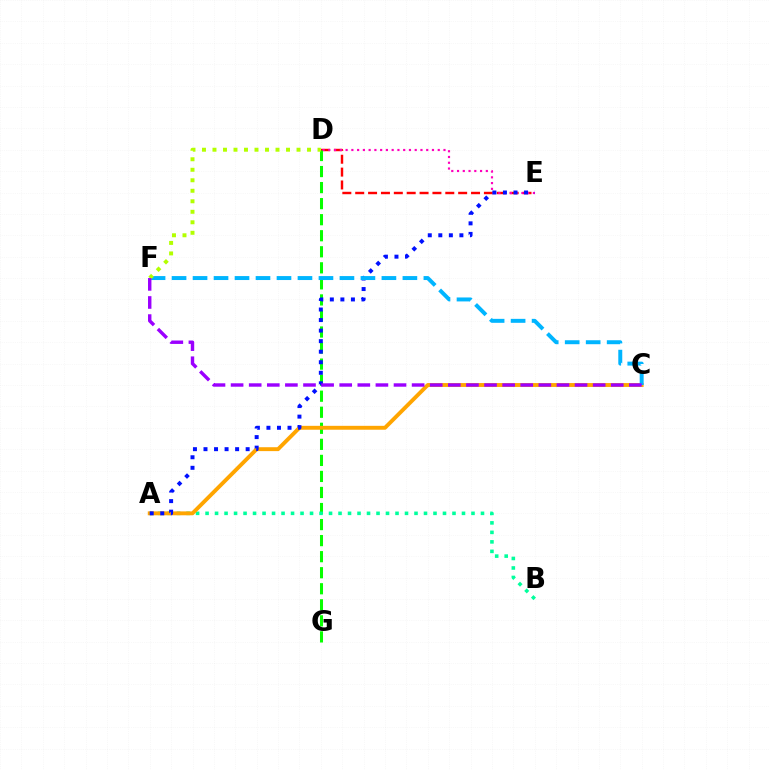{('D', 'E'): [{'color': '#ff0000', 'line_style': 'dashed', 'thickness': 1.75}, {'color': '#ff00bd', 'line_style': 'dotted', 'thickness': 1.56}], ('D', 'G'): [{'color': '#08ff00', 'line_style': 'dashed', 'thickness': 2.18}], ('A', 'B'): [{'color': '#00ff9d', 'line_style': 'dotted', 'thickness': 2.58}], ('A', 'C'): [{'color': '#ffa500', 'line_style': 'solid', 'thickness': 2.8}], ('A', 'E'): [{'color': '#0010ff', 'line_style': 'dotted', 'thickness': 2.86}], ('C', 'F'): [{'color': '#00b5ff', 'line_style': 'dashed', 'thickness': 2.85}, {'color': '#9b00ff', 'line_style': 'dashed', 'thickness': 2.46}], ('D', 'F'): [{'color': '#b3ff00', 'line_style': 'dotted', 'thickness': 2.85}]}